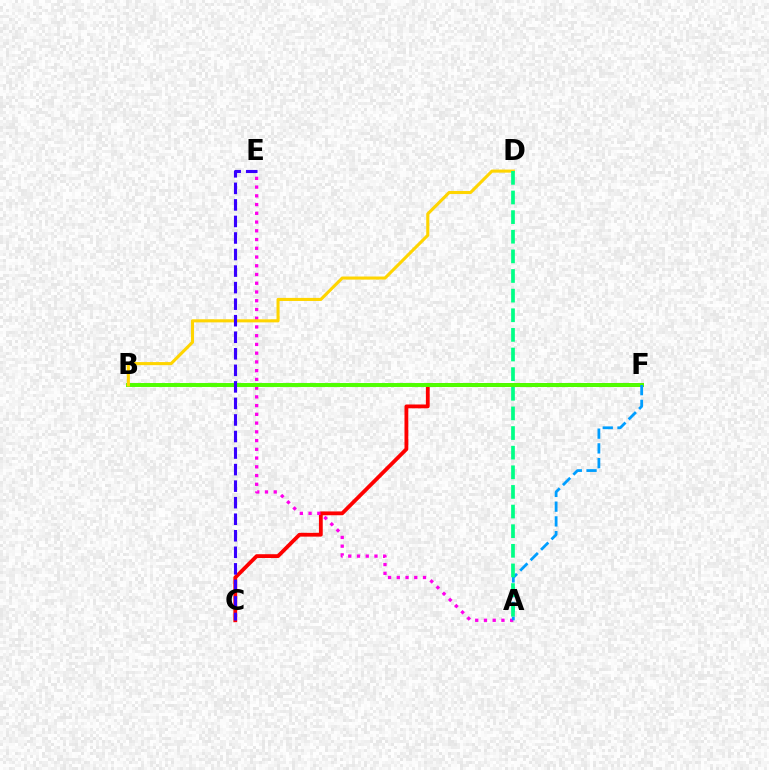{('C', 'F'): [{'color': '#ff0000', 'line_style': 'solid', 'thickness': 2.74}], ('A', 'E'): [{'color': '#ff00ed', 'line_style': 'dotted', 'thickness': 2.37}], ('B', 'F'): [{'color': '#4fff00', 'line_style': 'solid', 'thickness': 2.84}], ('B', 'D'): [{'color': '#ffd500', 'line_style': 'solid', 'thickness': 2.22}], ('C', 'E'): [{'color': '#3700ff', 'line_style': 'dashed', 'thickness': 2.25}], ('A', 'F'): [{'color': '#009eff', 'line_style': 'dashed', 'thickness': 2.0}], ('A', 'D'): [{'color': '#00ff86', 'line_style': 'dashed', 'thickness': 2.67}]}